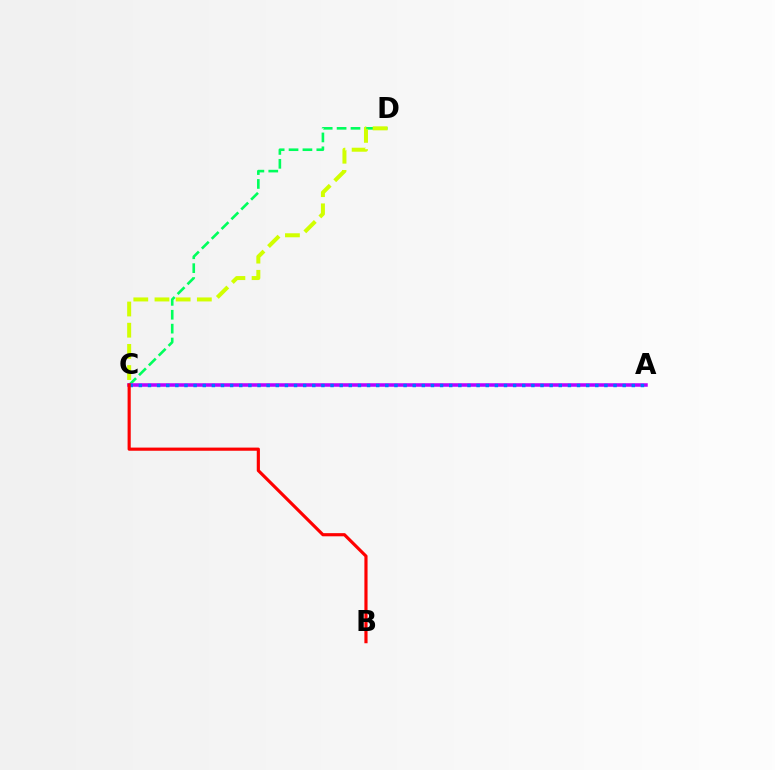{('C', 'D'): [{'color': '#00ff5c', 'line_style': 'dashed', 'thickness': 1.89}, {'color': '#d1ff00', 'line_style': 'dashed', 'thickness': 2.88}], ('A', 'C'): [{'color': '#b900ff', 'line_style': 'solid', 'thickness': 2.53}, {'color': '#0074ff', 'line_style': 'dotted', 'thickness': 2.48}], ('B', 'C'): [{'color': '#ff0000', 'line_style': 'solid', 'thickness': 2.27}]}